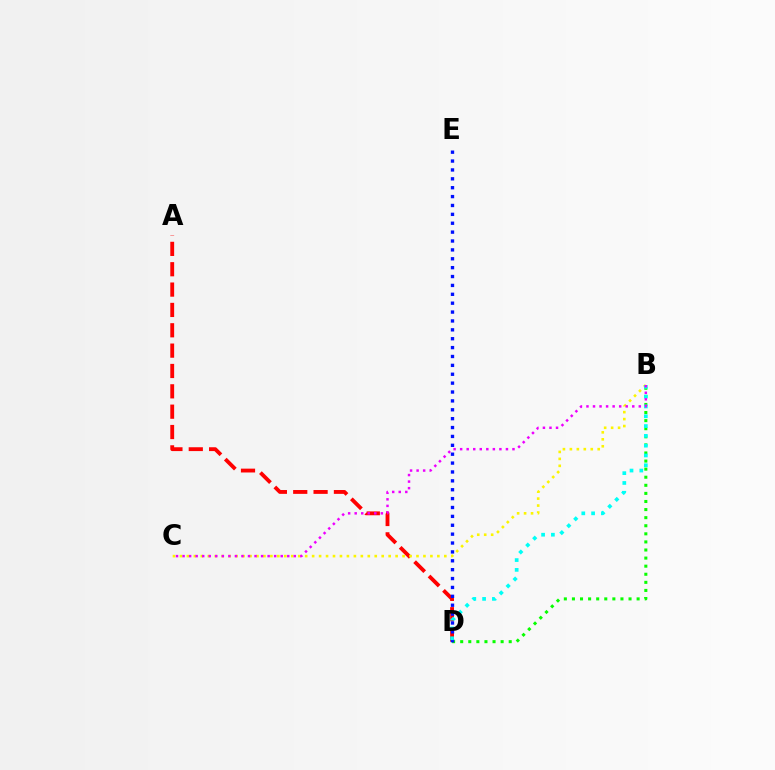{('A', 'D'): [{'color': '#ff0000', 'line_style': 'dashed', 'thickness': 2.76}], ('B', 'D'): [{'color': '#08ff00', 'line_style': 'dotted', 'thickness': 2.2}, {'color': '#00fff6', 'line_style': 'dotted', 'thickness': 2.66}], ('B', 'C'): [{'color': '#fcf500', 'line_style': 'dotted', 'thickness': 1.89}, {'color': '#ee00ff', 'line_style': 'dotted', 'thickness': 1.78}], ('D', 'E'): [{'color': '#0010ff', 'line_style': 'dotted', 'thickness': 2.41}]}